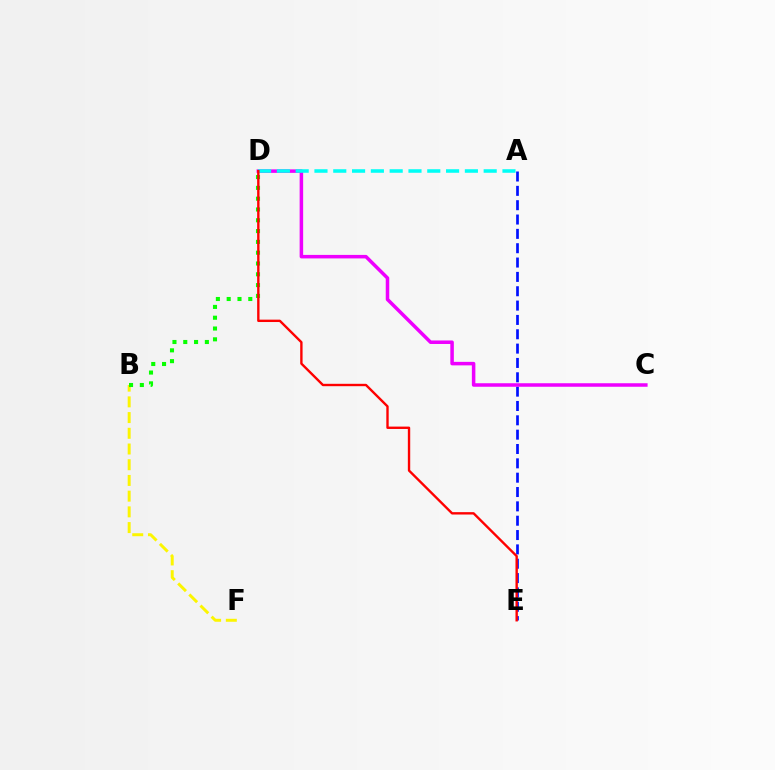{('A', 'E'): [{'color': '#0010ff', 'line_style': 'dashed', 'thickness': 1.95}], ('B', 'F'): [{'color': '#fcf500', 'line_style': 'dashed', 'thickness': 2.13}], ('C', 'D'): [{'color': '#ee00ff', 'line_style': 'solid', 'thickness': 2.53}], ('B', 'D'): [{'color': '#08ff00', 'line_style': 'dotted', 'thickness': 2.94}], ('A', 'D'): [{'color': '#00fff6', 'line_style': 'dashed', 'thickness': 2.55}], ('D', 'E'): [{'color': '#ff0000', 'line_style': 'solid', 'thickness': 1.71}]}